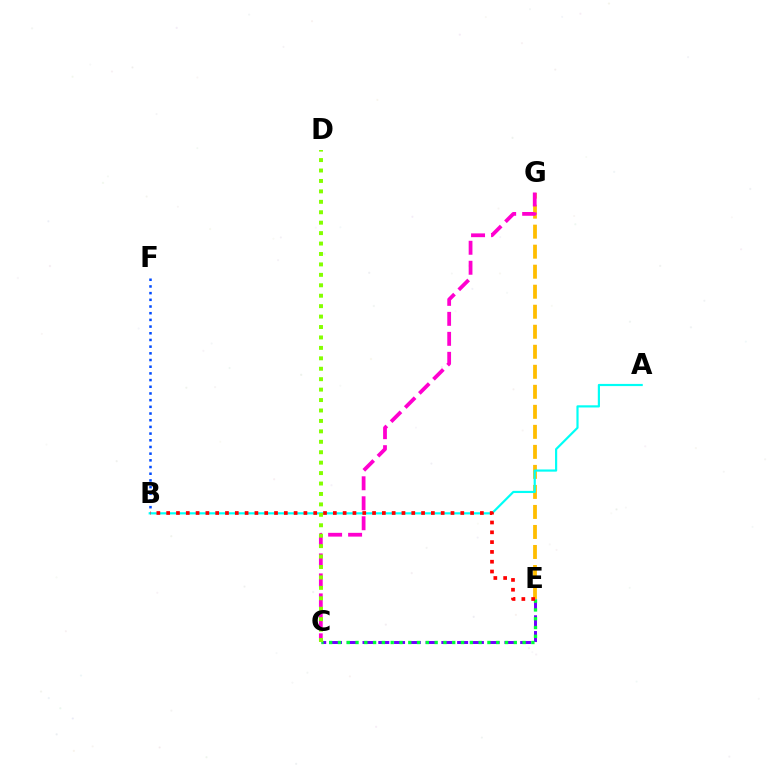{('C', 'E'): [{'color': '#7200ff', 'line_style': 'dashed', 'thickness': 2.14}, {'color': '#00ff39', 'line_style': 'dotted', 'thickness': 2.39}], ('E', 'G'): [{'color': '#ffbd00', 'line_style': 'dashed', 'thickness': 2.72}], ('C', 'G'): [{'color': '#ff00cf', 'line_style': 'dashed', 'thickness': 2.72}], ('B', 'F'): [{'color': '#004bff', 'line_style': 'dotted', 'thickness': 1.82}], ('A', 'B'): [{'color': '#00fff6', 'line_style': 'solid', 'thickness': 1.57}], ('C', 'D'): [{'color': '#84ff00', 'line_style': 'dotted', 'thickness': 2.83}], ('B', 'E'): [{'color': '#ff0000', 'line_style': 'dotted', 'thickness': 2.66}]}